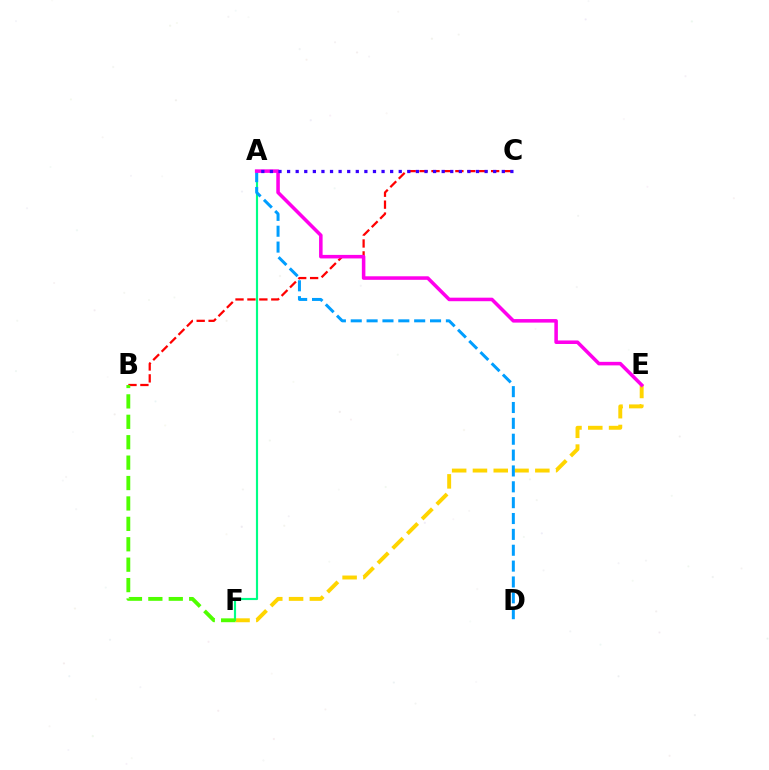{('E', 'F'): [{'color': '#ffd500', 'line_style': 'dashed', 'thickness': 2.83}], ('B', 'C'): [{'color': '#ff0000', 'line_style': 'dashed', 'thickness': 1.62}], ('A', 'F'): [{'color': '#00ff86', 'line_style': 'solid', 'thickness': 1.56}], ('B', 'F'): [{'color': '#4fff00', 'line_style': 'dashed', 'thickness': 2.77}], ('A', 'D'): [{'color': '#009eff', 'line_style': 'dashed', 'thickness': 2.15}], ('A', 'E'): [{'color': '#ff00ed', 'line_style': 'solid', 'thickness': 2.55}], ('A', 'C'): [{'color': '#3700ff', 'line_style': 'dotted', 'thickness': 2.33}]}